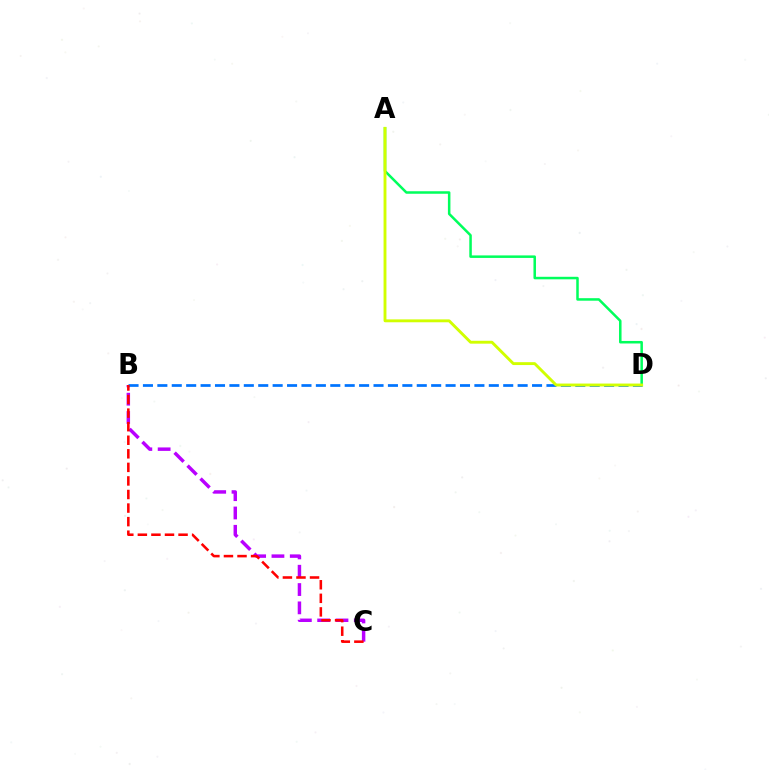{('B', 'C'): [{'color': '#b900ff', 'line_style': 'dashed', 'thickness': 2.49}, {'color': '#ff0000', 'line_style': 'dashed', 'thickness': 1.84}], ('B', 'D'): [{'color': '#0074ff', 'line_style': 'dashed', 'thickness': 1.96}], ('A', 'D'): [{'color': '#00ff5c', 'line_style': 'solid', 'thickness': 1.81}, {'color': '#d1ff00', 'line_style': 'solid', 'thickness': 2.08}]}